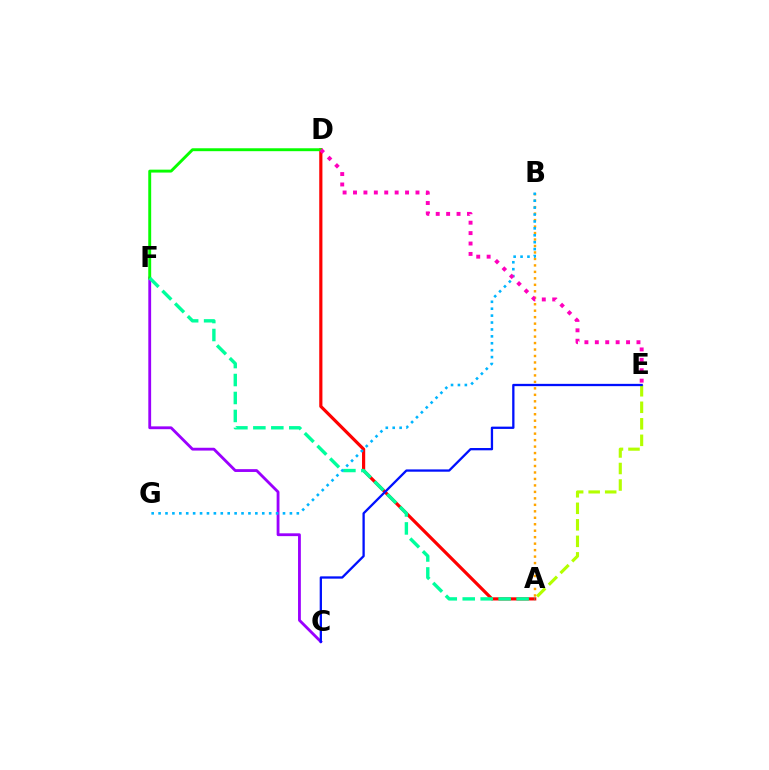{('A', 'B'): [{'color': '#ffa500', 'line_style': 'dotted', 'thickness': 1.76}], ('C', 'F'): [{'color': '#9b00ff', 'line_style': 'solid', 'thickness': 2.03}], ('A', 'D'): [{'color': '#ff0000', 'line_style': 'solid', 'thickness': 2.28}], ('D', 'F'): [{'color': '#08ff00', 'line_style': 'solid', 'thickness': 2.1}], ('A', 'F'): [{'color': '#00ff9d', 'line_style': 'dashed', 'thickness': 2.44}], ('B', 'G'): [{'color': '#00b5ff', 'line_style': 'dotted', 'thickness': 1.88}], ('A', 'E'): [{'color': '#b3ff00', 'line_style': 'dashed', 'thickness': 2.24}], ('C', 'E'): [{'color': '#0010ff', 'line_style': 'solid', 'thickness': 1.65}], ('D', 'E'): [{'color': '#ff00bd', 'line_style': 'dotted', 'thickness': 2.83}]}